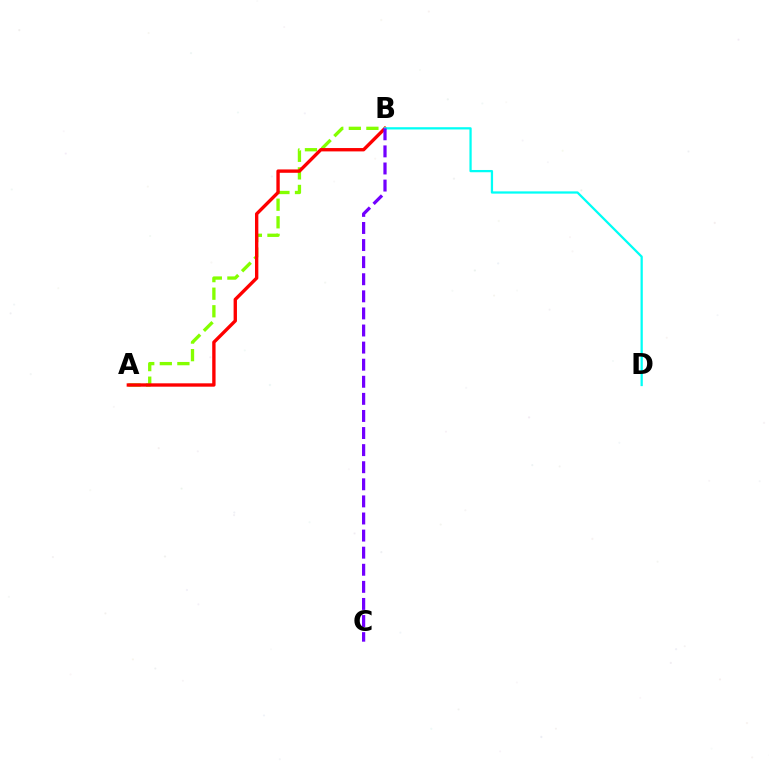{('A', 'B'): [{'color': '#84ff00', 'line_style': 'dashed', 'thickness': 2.39}, {'color': '#ff0000', 'line_style': 'solid', 'thickness': 2.42}], ('B', 'D'): [{'color': '#00fff6', 'line_style': 'solid', 'thickness': 1.63}], ('B', 'C'): [{'color': '#7200ff', 'line_style': 'dashed', 'thickness': 2.32}]}